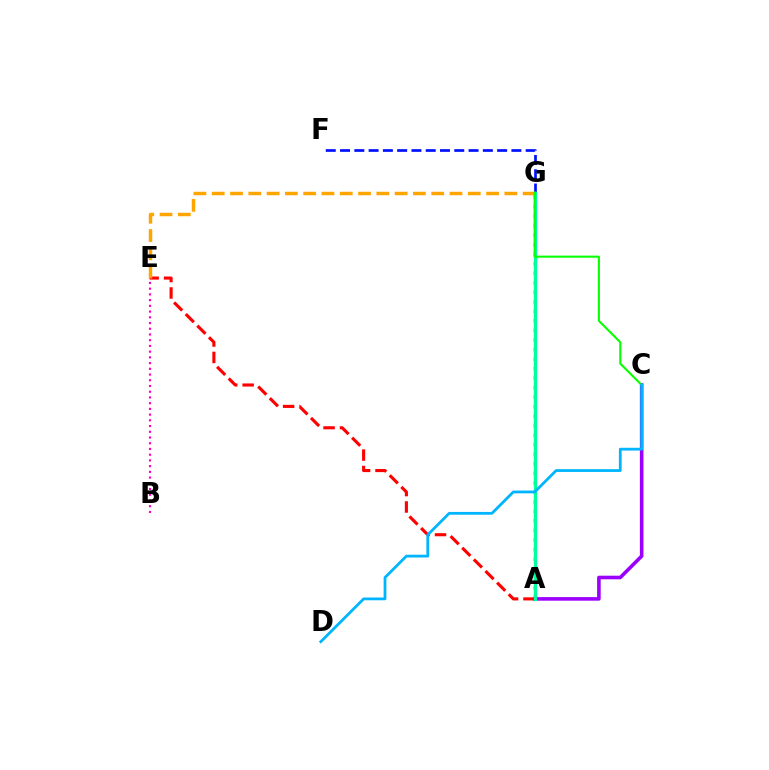{('A', 'E'): [{'color': '#ff0000', 'line_style': 'dashed', 'thickness': 2.23}], ('E', 'G'): [{'color': '#ffa500', 'line_style': 'dashed', 'thickness': 2.48}], ('F', 'G'): [{'color': '#0010ff', 'line_style': 'dashed', 'thickness': 1.94}], ('A', 'G'): [{'color': '#b3ff00', 'line_style': 'dotted', 'thickness': 2.59}, {'color': '#00ff9d', 'line_style': 'solid', 'thickness': 2.42}], ('A', 'C'): [{'color': '#9b00ff', 'line_style': 'solid', 'thickness': 2.59}], ('B', 'E'): [{'color': '#ff00bd', 'line_style': 'dotted', 'thickness': 1.56}], ('C', 'G'): [{'color': '#08ff00', 'line_style': 'solid', 'thickness': 1.5}], ('C', 'D'): [{'color': '#00b5ff', 'line_style': 'solid', 'thickness': 2.0}]}